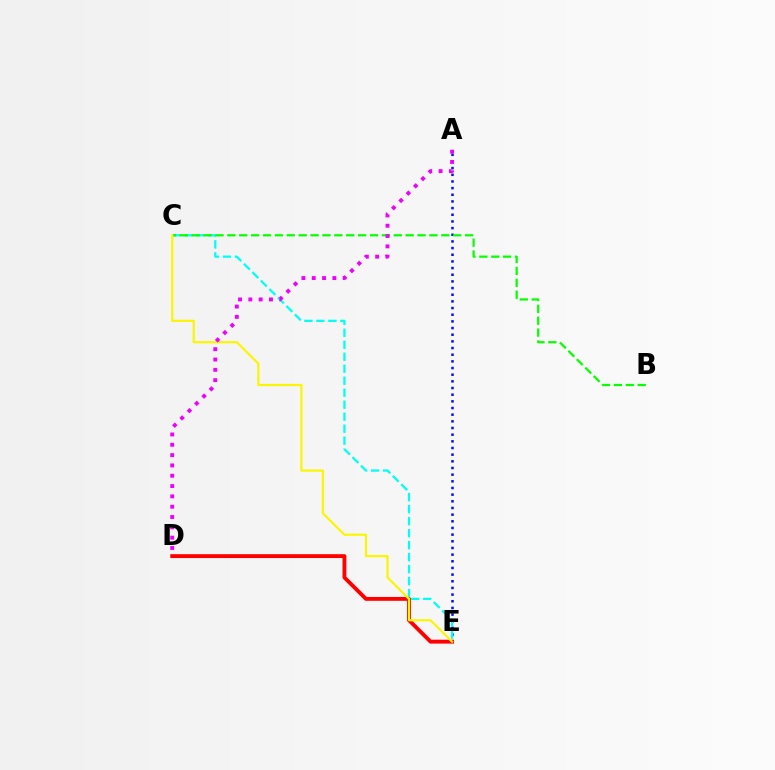{('A', 'E'): [{'color': '#0010ff', 'line_style': 'dotted', 'thickness': 1.81}], ('C', 'E'): [{'color': '#00fff6', 'line_style': 'dashed', 'thickness': 1.63}, {'color': '#fcf500', 'line_style': 'solid', 'thickness': 1.57}], ('D', 'E'): [{'color': '#ff0000', 'line_style': 'solid', 'thickness': 2.78}], ('B', 'C'): [{'color': '#08ff00', 'line_style': 'dashed', 'thickness': 1.61}], ('A', 'D'): [{'color': '#ee00ff', 'line_style': 'dotted', 'thickness': 2.8}]}